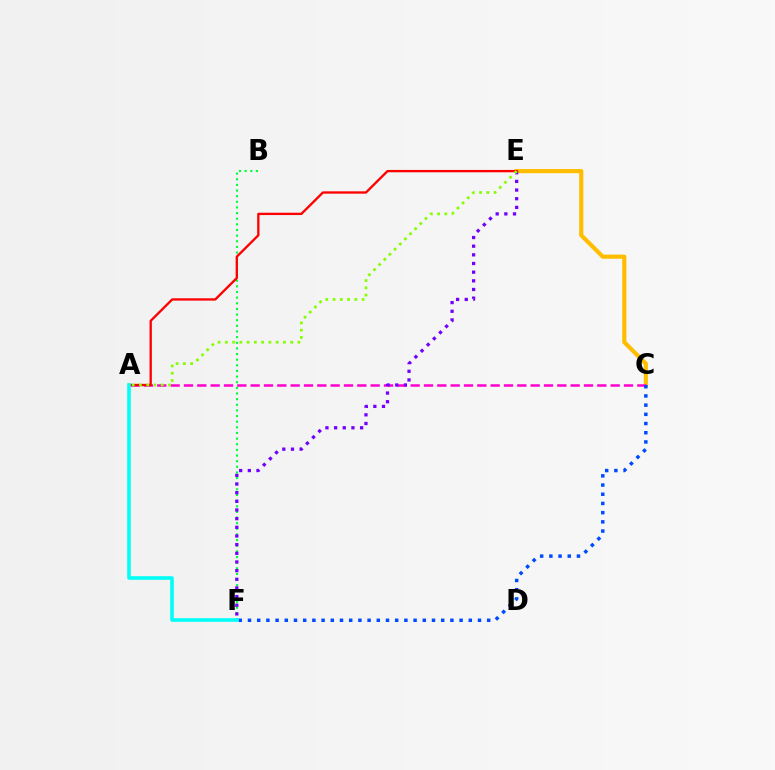{('B', 'F'): [{'color': '#00ff39', 'line_style': 'dotted', 'thickness': 1.53}], ('C', 'E'): [{'color': '#ffbd00', 'line_style': 'solid', 'thickness': 3.0}], ('A', 'C'): [{'color': '#ff00cf', 'line_style': 'dashed', 'thickness': 1.81}], ('C', 'F'): [{'color': '#004bff', 'line_style': 'dotted', 'thickness': 2.5}], ('E', 'F'): [{'color': '#7200ff', 'line_style': 'dotted', 'thickness': 2.35}], ('A', 'E'): [{'color': '#ff0000', 'line_style': 'solid', 'thickness': 1.68}, {'color': '#84ff00', 'line_style': 'dotted', 'thickness': 1.97}], ('A', 'F'): [{'color': '#00fff6', 'line_style': 'solid', 'thickness': 2.6}]}